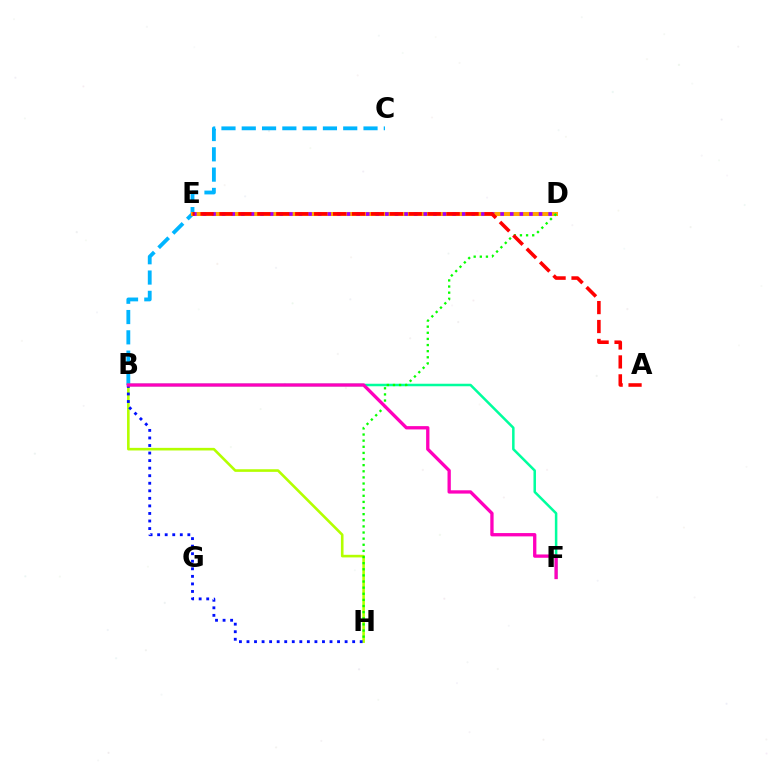{('B', 'C'): [{'color': '#00b5ff', 'line_style': 'dashed', 'thickness': 2.76}], ('D', 'E'): [{'color': '#ffa500', 'line_style': 'solid', 'thickness': 2.91}, {'color': '#9b00ff', 'line_style': 'dotted', 'thickness': 2.61}], ('B', 'F'): [{'color': '#00ff9d', 'line_style': 'solid', 'thickness': 1.81}, {'color': '#ff00bd', 'line_style': 'solid', 'thickness': 2.38}], ('B', 'H'): [{'color': '#b3ff00', 'line_style': 'solid', 'thickness': 1.88}, {'color': '#0010ff', 'line_style': 'dotted', 'thickness': 2.05}], ('D', 'H'): [{'color': '#08ff00', 'line_style': 'dotted', 'thickness': 1.66}], ('A', 'E'): [{'color': '#ff0000', 'line_style': 'dashed', 'thickness': 2.57}]}